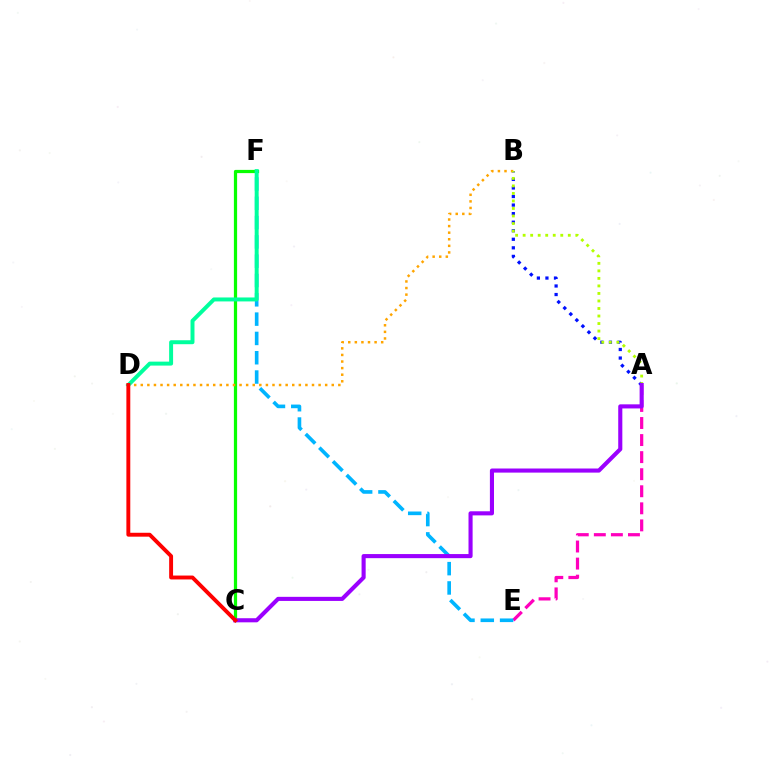{('C', 'F'): [{'color': '#08ff00', 'line_style': 'solid', 'thickness': 2.32}], ('A', 'B'): [{'color': '#0010ff', 'line_style': 'dotted', 'thickness': 2.32}, {'color': '#b3ff00', 'line_style': 'dotted', 'thickness': 2.04}], ('A', 'E'): [{'color': '#ff00bd', 'line_style': 'dashed', 'thickness': 2.32}], ('B', 'D'): [{'color': '#ffa500', 'line_style': 'dotted', 'thickness': 1.79}], ('E', 'F'): [{'color': '#00b5ff', 'line_style': 'dashed', 'thickness': 2.62}], ('D', 'F'): [{'color': '#00ff9d', 'line_style': 'solid', 'thickness': 2.85}], ('A', 'C'): [{'color': '#9b00ff', 'line_style': 'solid', 'thickness': 2.95}], ('C', 'D'): [{'color': '#ff0000', 'line_style': 'solid', 'thickness': 2.81}]}